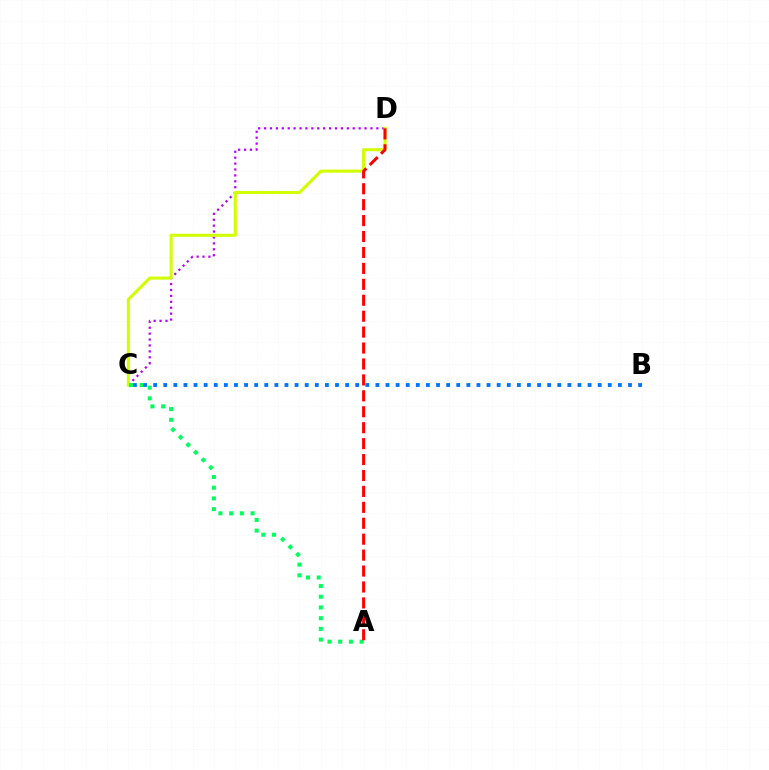{('C', 'D'): [{'color': '#b900ff', 'line_style': 'dotted', 'thickness': 1.61}, {'color': '#d1ff00', 'line_style': 'solid', 'thickness': 2.21}], ('A', 'C'): [{'color': '#00ff5c', 'line_style': 'dotted', 'thickness': 2.91}], ('B', 'C'): [{'color': '#0074ff', 'line_style': 'dotted', 'thickness': 2.75}], ('A', 'D'): [{'color': '#ff0000', 'line_style': 'dashed', 'thickness': 2.16}]}